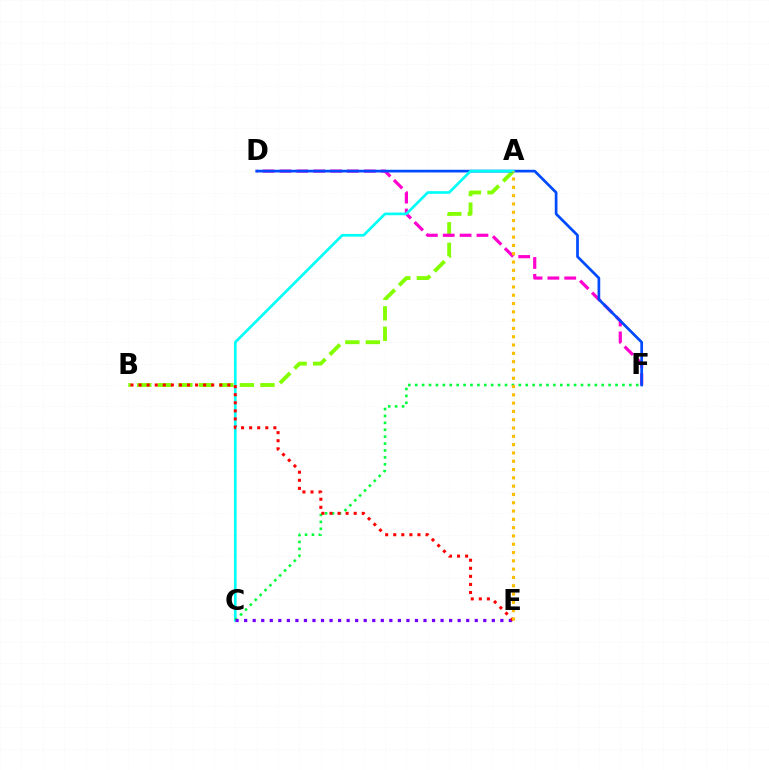{('A', 'B'): [{'color': '#84ff00', 'line_style': 'dashed', 'thickness': 2.79}], ('D', 'F'): [{'color': '#ff00cf', 'line_style': 'dashed', 'thickness': 2.29}, {'color': '#004bff', 'line_style': 'solid', 'thickness': 1.95}], ('A', 'C'): [{'color': '#00fff6', 'line_style': 'solid', 'thickness': 1.91}], ('C', 'F'): [{'color': '#00ff39', 'line_style': 'dotted', 'thickness': 1.88}], ('C', 'E'): [{'color': '#7200ff', 'line_style': 'dotted', 'thickness': 2.32}], ('B', 'E'): [{'color': '#ff0000', 'line_style': 'dotted', 'thickness': 2.19}], ('A', 'E'): [{'color': '#ffbd00', 'line_style': 'dotted', 'thickness': 2.26}]}